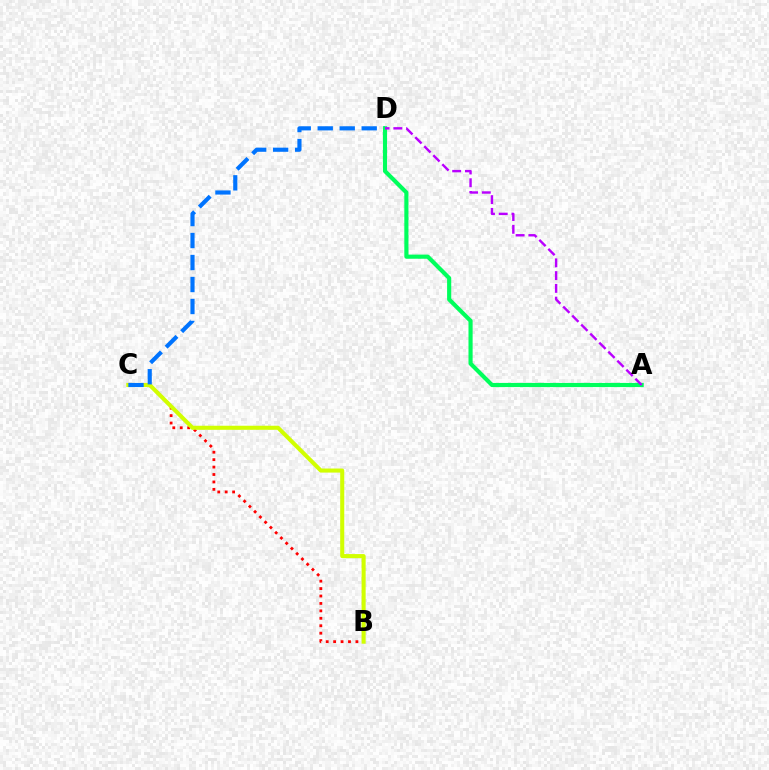{('B', 'C'): [{'color': '#ff0000', 'line_style': 'dotted', 'thickness': 2.02}, {'color': '#d1ff00', 'line_style': 'solid', 'thickness': 2.93}], ('C', 'D'): [{'color': '#0074ff', 'line_style': 'dashed', 'thickness': 2.99}], ('A', 'D'): [{'color': '#00ff5c', 'line_style': 'solid', 'thickness': 2.98}, {'color': '#b900ff', 'line_style': 'dashed', 'thickness': 1.73}]}